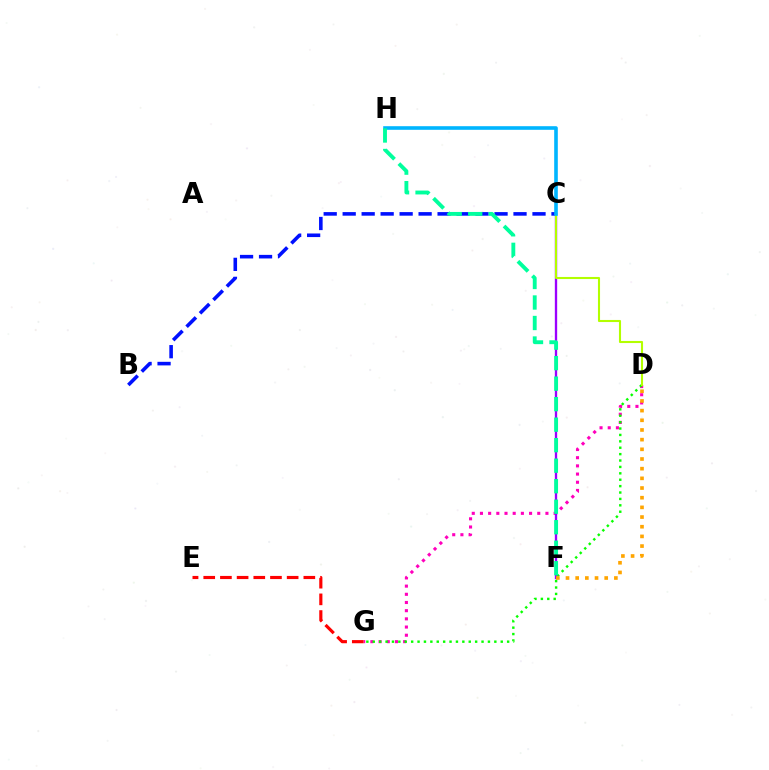{('D', 'G'): [{'color': '#ff00bd', 'line_style': 'dotted', 'thickness': 2.22}, {'color': '#08ff00', 'line_style': 'dotted', 'thickness': 1.74}], ('C', 'F'): [{'color': '#9b00ff', 'line_style': 'solid', 'thickness': 1.68}], ('B', 'C'): [{'color': '#0010ff', 'line_style': 'dashed', 'thickness': 2.58}], ('D', 'F'): [{'color': '#ffa500', 'line_style': 'dotted', 'thickness': 2.63}], ('C', 'D'): [{'color': '#b3ff00', 'line_style': 'solid', 'thickness': 1.51}], ('C', 'H'): [{'color': '#00b5ff', 'line_style': 'solid', 'thickness': 2.6}], ('E', 'G'): [{'color': '#ff0000', 'line_style': 'dashed', 'thickness': 2.27}], ('F', 'H'): [{'color': '#00ff9d', 'line_style': 'dashed', 'thickness': 2.79}]}